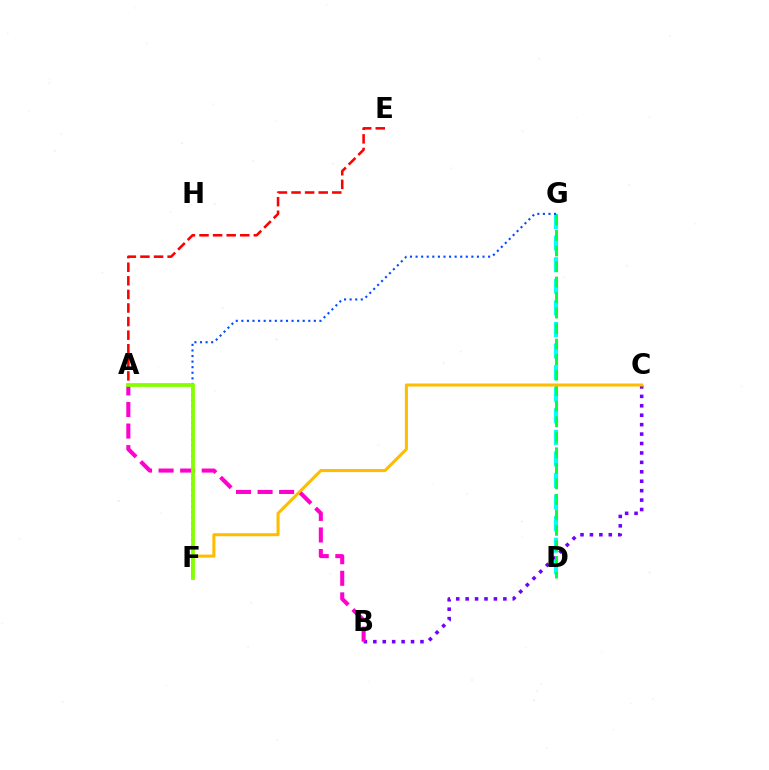{('B', 'C'): [{'color': '#7200ff', 'line_style': 'dotted', 'thickness': 2.56}], ('D', 'G'): [{'color': '#00fff6', 'line_style': 'dashed', 'thickness': 2.93}, {'color': '#00ff39', 'line_style': 'dashed', 'thickness': 2.11}], ('F', 'G'): [{'color': '#004bff', 'line_style': 'dotted', 'thickness': 1.52}], ('C', 'F'): [{'color': '#ffbd00', 'line_style': 'solid', 'thickness': 2.2}], ('A', 'B'): [{'color': '#ff00cf', 'line_style': 'dashed', 'thickness': 2.93}], ('A', 'E'): [{'color': '#ff0000', 'line_style': 'dashed', 'thickness': 1.85}], ('A', 'F'): [{'color': '#84ff00', 'line_style': 'solid', 'thickness': 2.72}]}